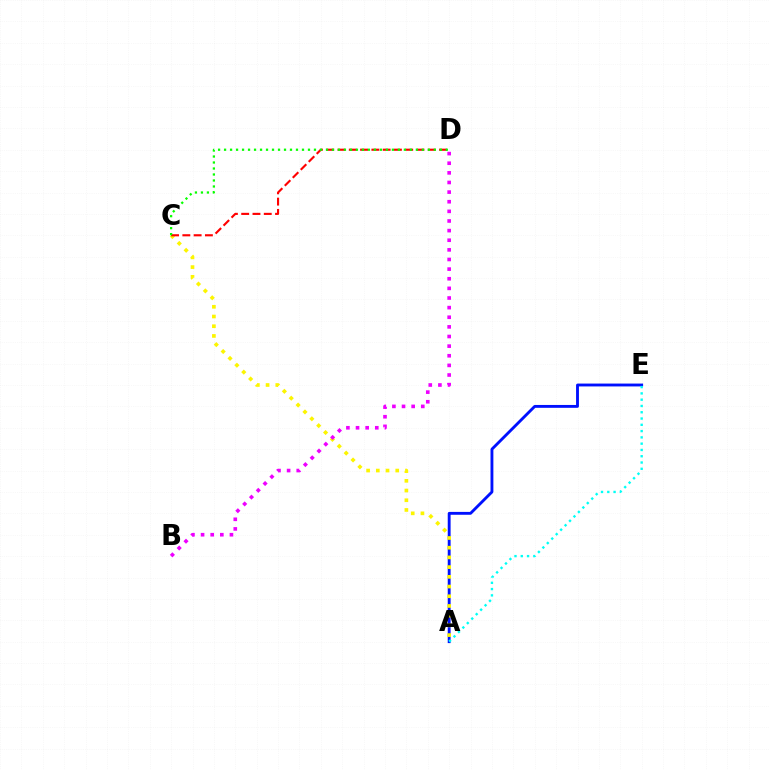{('A', 'E'): [{'color': '#0010ff', 'line_style': 'solid', 'thickness': 2.06}, {'color': '#00fff6', 'line_style': 'dotted', 'thickness': 1.71}], ('A', 'C'): [{'color': '#fcf500', 'line_style': 'dotted', 'thickness': 2.64}], ('C', 'D'): [{'color': '#ff0000', 'line_style': 'dashed', 'thickness': 1.53}, {'color': '#08ff00', 'line_style': 'dotted', 'thickness': 1.63}], ('B', 'D'): [{'color': '#ee00ff', 'line_style': 'dotted', 'thickness': 2.62}]}